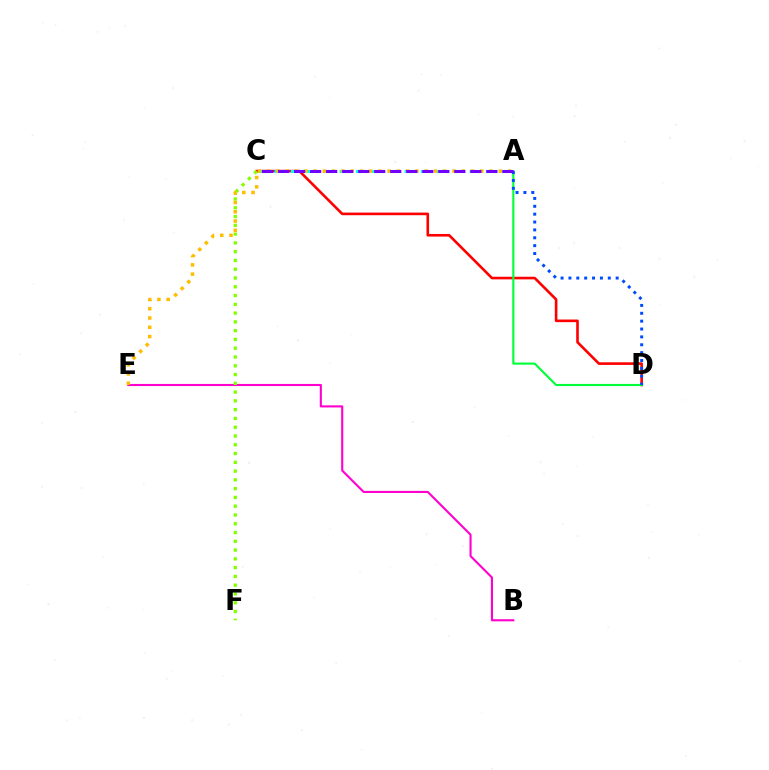{('C', 'D'): [{'color': '#ff0000', 'line_style': 'solid', 'thickness': 1.89}], ('A', 'D'): [{'color': '#00ff39', 'line_style': 'solid', 'thickness': 1.54}, {'color': '#004bff', 'line_style': 'dotted', 'thickness': 2.14}], ('A', 'C'): [{'color': '#00fff6', 'line_style': 'dashed', 'thickness': 2.21}, {'color': '#7200ff', 'line_style': 'dashed', 'thickness': 2.18}], ('B', 'E'): [{'color': '#ff00cf', 'line_style': 'solid', 'thickness': 1.52}], ('C', 'F'): [{'color': '#84ff00', 'line_style': 'dotted', 'thickness': 2.38}], ('A', 'E'): [{'color': '#ffbd00', 'line_style': 'dotted', 'thickness': 2.52}]}